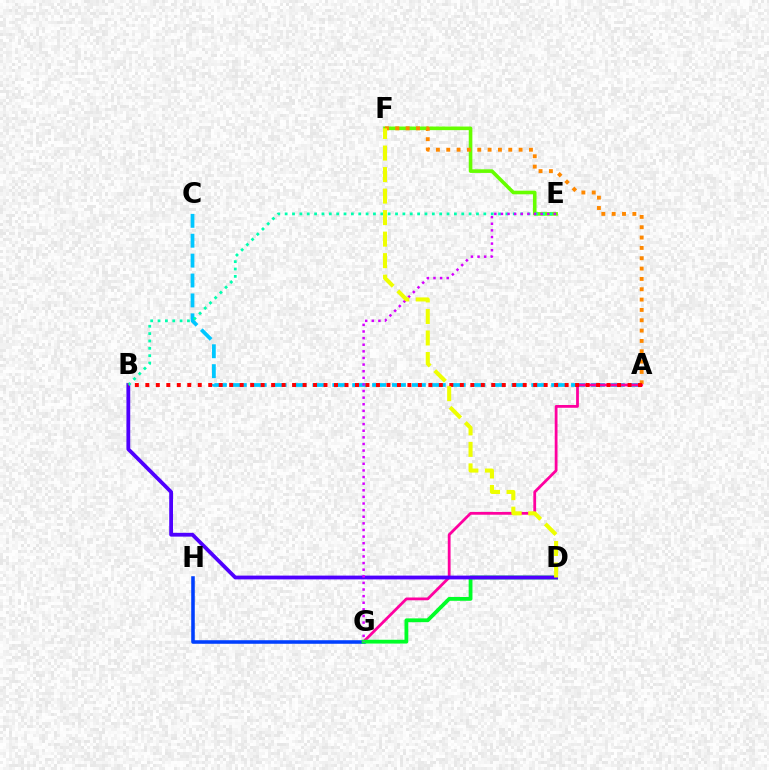{('A', 'C'): [{'color': '#00c7ff', 'line_style': 'dashed', 'thickness': 2.7}], ('G', 'H'): [{'color': '#003fff', 'line_style': 'solid', 'thickness': 2.56}], ('A', 'G'): [{'color': '#ff00a0', 'line_style': 'solid', 'thickness': 2.0}], ('E', 'F'): [{'color': '#66ff00', 'line_style': 'solid', 'thickness': 2.6}], ('D', 'G'): [{'color': '#00ff27', 'line_style': 'solid', 'thickness': 2.74}], ('B', 'D'): [{'color': '#4f00ff', 'line_style': 'solid', 'thickness': 2.73}], ('A', 'F'): [{'color': '#ff8800', 'line_style': 'dotted', 'thickness': 2.81}], ('B', 'E'): [{'color': '#00ffaf', 'line_style': 'dotted', 'thickness': 2.0}], ('A', 'B'): [{'color': '#ff0000', 'line_style': 'dotted', 'thickness': 2.85}], ('E', 'G'): [{'color': '#d600ff', 'line_style': 'dotted', 'thickness': 1.8}], ('D', 'F'): [{'color': '#eeff00', 'line_style': 'dashed', 'thickness': 2.92}]}